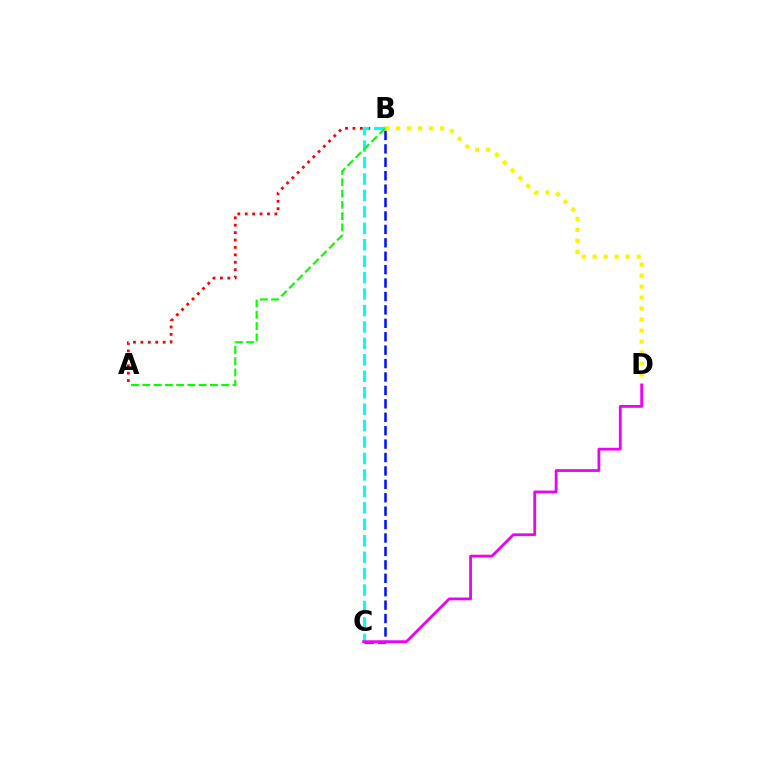{('B', 'D'): [{'color': '#fcf500', 'line_style': 'dotted', 'thickness': 2.99}], ('A', 'B'): [{'color': '#ff0000', 'line_style': 'dotted', 'thickness': 2.01}, {'color': '#08ff00', 'line_style': 'dashed', 'thickness': 1.53}], ('B', 'C'): [{'color': '#00fff6', 'line_style': 'dashed', 'thickness': 2.23}, {'color': '#0010ff', 'line_style': 'dashed', 'thickness': 1.82}], ('C', 'D'): [{'color': '#ee00ff', 'line_style': 'solid', 'thickness': 2.02}]}